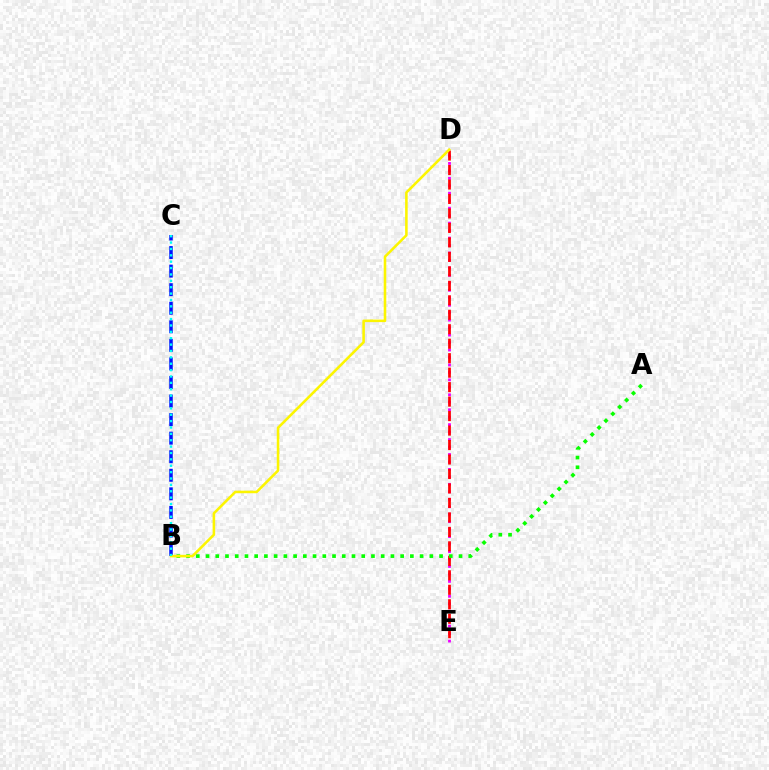{('D', 'E'): [{'color': '#ee00ff', 'line_style': 'dotted', 'thickness': 2.03}, {'color': '#ff0000', 'line_style': 'dashed', 'thickness': 1.97}], ('A', 'B'): [{'color': '#08ff00', 'line_style': 'dotted', 'thickness': 2.64}], ('B', 'C'): [{'color': '#0010ff', 'line_style': 'dashed', 'thickness': 2.52}, {'color': '#00fff6', 'line_style': 'dotted', 'thickness': 1.73}], ('B', 'D'): [{'color': '#fcf500', 'line_style': 'solid', 'thickness': 1.85}]}